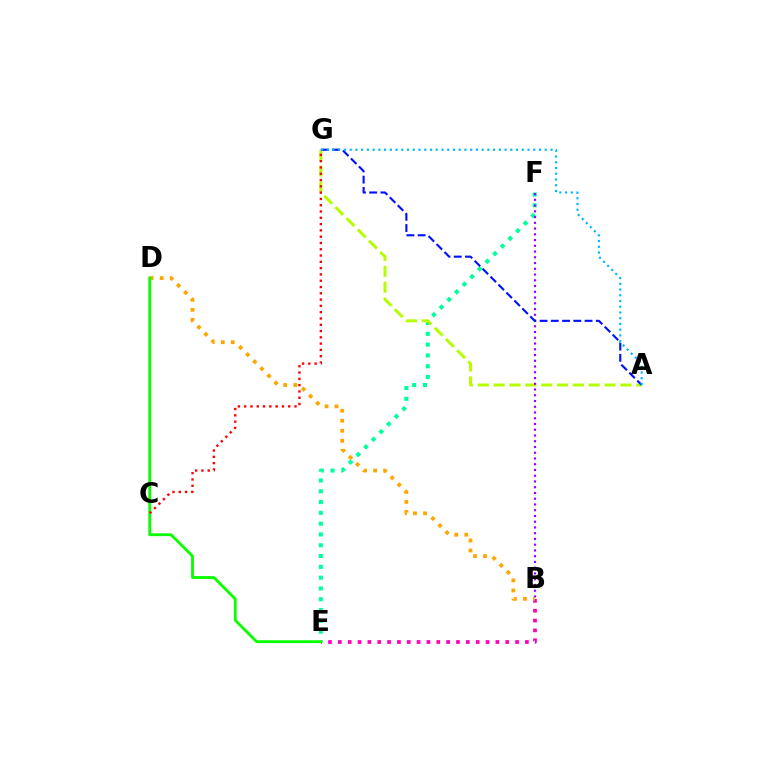{('E', 'F'): [{'color': '#00ff9d', 'line_style': 'dotted', 'thickness': 2.93}], ('A', 'G'): [{'color': '#b3ff00', 'line_style': 'dashed', 'thickness': 2.15}, {'color': '#0010ff', 'line_style': 'dashed', 'thickness': 1.53}, {'color': '#00b5ff', 'line_style': 'dotted', 'thickness': 1.56}], ('B', 'E'): [{'color': '#ff00bd', 'line_style': 'dotted', 'thickness': 2.68}], ('B', 'F'): [{'color': '#9b00ff', 'line_style': 'dotted', 'thickness': 1.56}], ('B', 'D'): [{'color': '#ffa500', 'line_style': 'dotted', 'thickness': 2.72}], ('D', 'E'): [{'color': '#08ff00', 'line_style': 'solid', 'thickness': 2.04}], ('C', 'G'): [{'color': '#ff0000', 'line_style': 'dotted', 'thickness': 1.71}]}